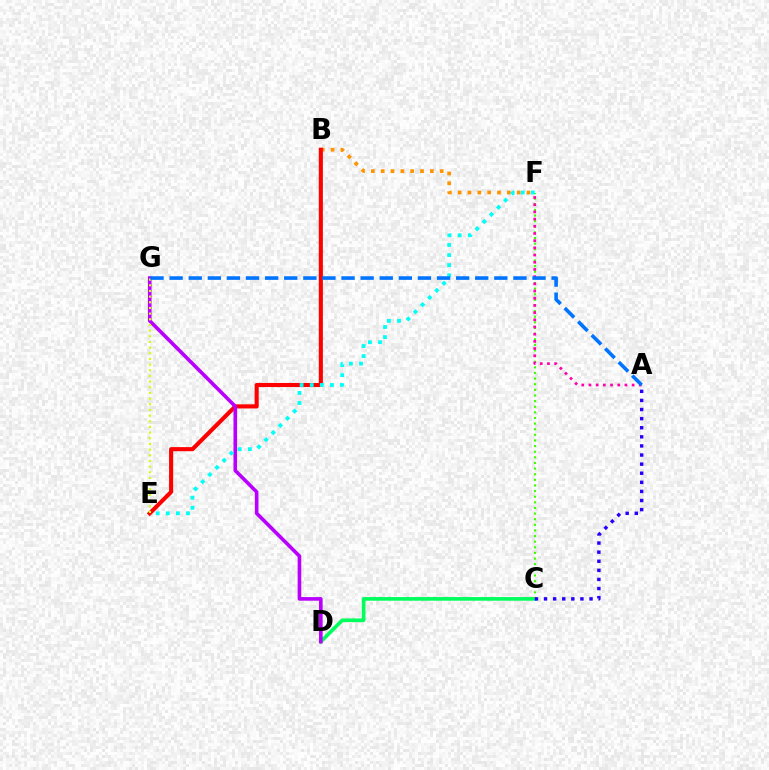{('C', 'D'): [{'color': '#00ff5c', 'line_style': 'solid', 'thickness': 2.63}], ('C', 'F'): [{'color': '#3dff00', 'line_style': 'dotted', 'thickness': 1.53}], ('B', 'F'): [{'color': '#ff9400', 'line_style': 'dotted', 'thickness': 2.67}], ('A', 'C'): [{'color': '#2500ff', 'line_style': 'dotted', 'thickness': 2.47}], ('B', 'E'): [{'color': '#ff0000', 'line_style': 'solid', 'thickness': 2.95}], ('A', 'F'): [{'color': '#ff00ac', 'line_style': 'dotted', 'thickness': 1.95}], ('D', 'G'): [{'color': '#b900ff', 'line_style': 'solid', 'thickness': 2.6}], ('E', 'F'): [{'color': '#00fff6', 'line_style': 'dotted', 'thickness': 2.74}], ('E', 'G'): [{'color': '#d1ff00', 'line_style': 'dotted', 'thickness': 1.54}], ('A', 'G'): [{'color': '#0074ff', 'line_style': 'dashed', 'thickness': 2.59}]}